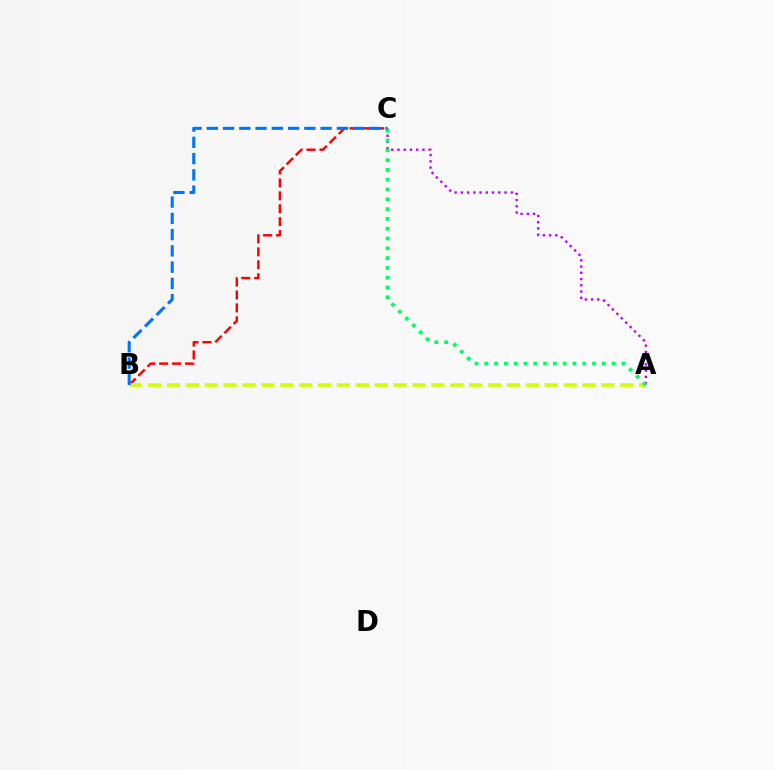{('B', 'C'): [{'color': '#ff0000', 'line_style': 'dashed', 'thickness': 1.76}, {'color': '#0074ff', 'line_style': 'dashed', 'thickness': 2.21}], ('A', 'B'): [{'color': '#d1ff00', 'line_style': 'dashed', 'thickness': 2.57}], ('A', 'C'): [{'color': '#b900ff', 'line_style': 'dotted', 'thickness': 1.69}, {'color': '#00ff5c', 'line_style': 'dotted', 'thickness': 2.66}]}